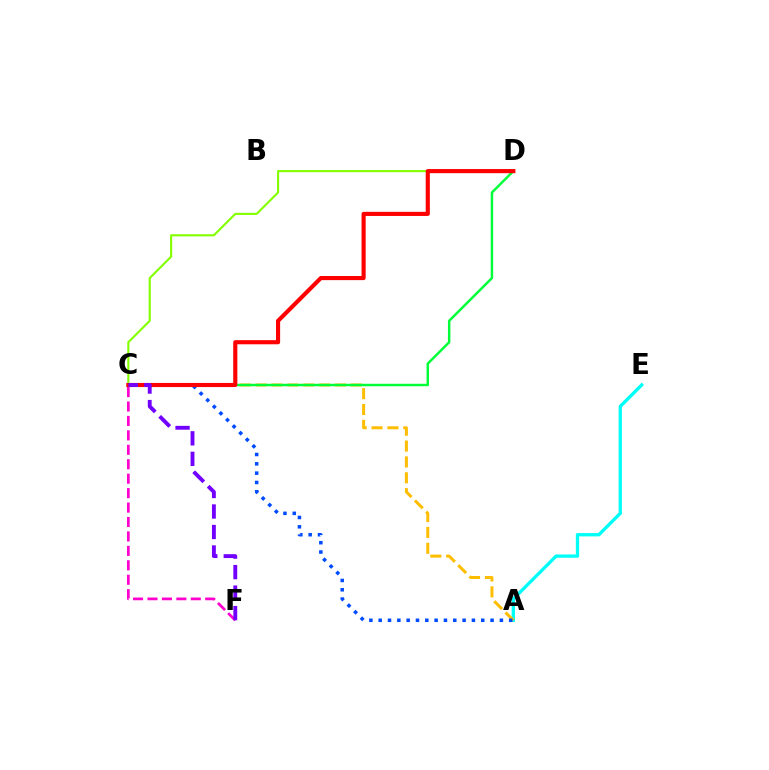{('C', 'D'): [{'color': '#84ff00', 'line_style': 'solid', 'thickness': 1.53}, {'color': '#00ff39', 'line_style': 'solid', 'thickness': 1.77}, {'color': '#ff0000', 'line_style': 'solid', 'thickness': 2.97}], ('A', 'E'): [{'color': '#00fff6', 'line_style': 'solid', 'thickness': 2.39}], ('C', 'F'): [{'color': '#ff00cf', 'line_style': 'dashed', 'thickness': 1.96}, {'color': '#7200ff', 'line_style': 'dashed', 'thickness': 2.79}], ('A', 'C'): [{'color': '#ffbd00', 'line_style': 'dashed', 'thickness': 2.16}, {'color': '#004bff', 'line_style': 'dotted', 'thickness': 2.53}]}